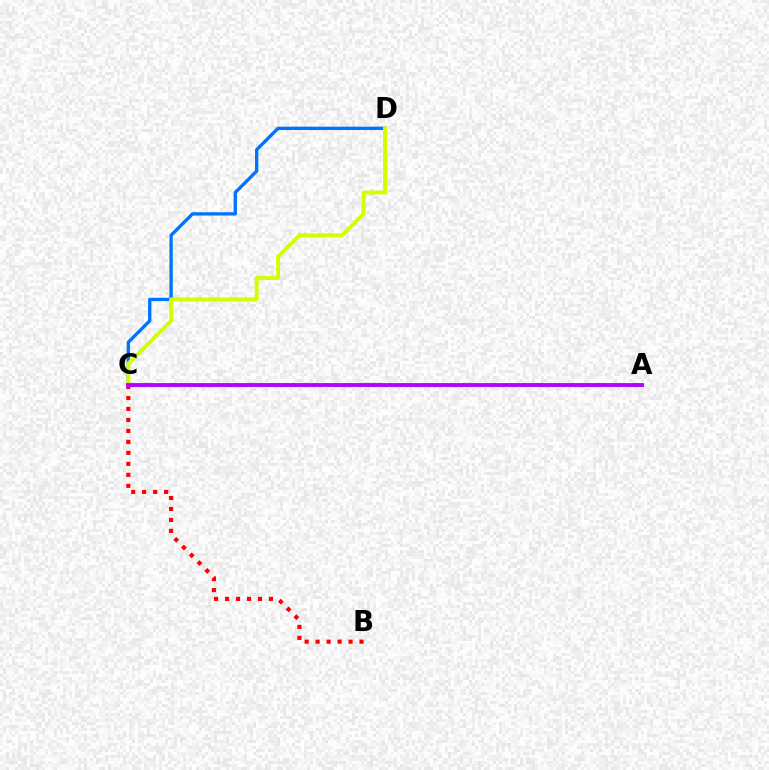{('A', 'C'): [{'color': '#00ff5c', 'line_style': 'solid', 'thickness': 2.31}, {'color': '#b900ff', 'line_style': 'solid', 'thickness': 2.76}], ('C', 'D'): [{'color': '#0074ff', 'line_style': 'solid', 'thickness': 2.39}, {'color': '#d1ff00', 'line_style': 'solid', 'thickness': 2.81}], ('B', 'C'): [{'color': '#ff0000', 'line_style': 'dotted', 'thickness': 2.98}]}